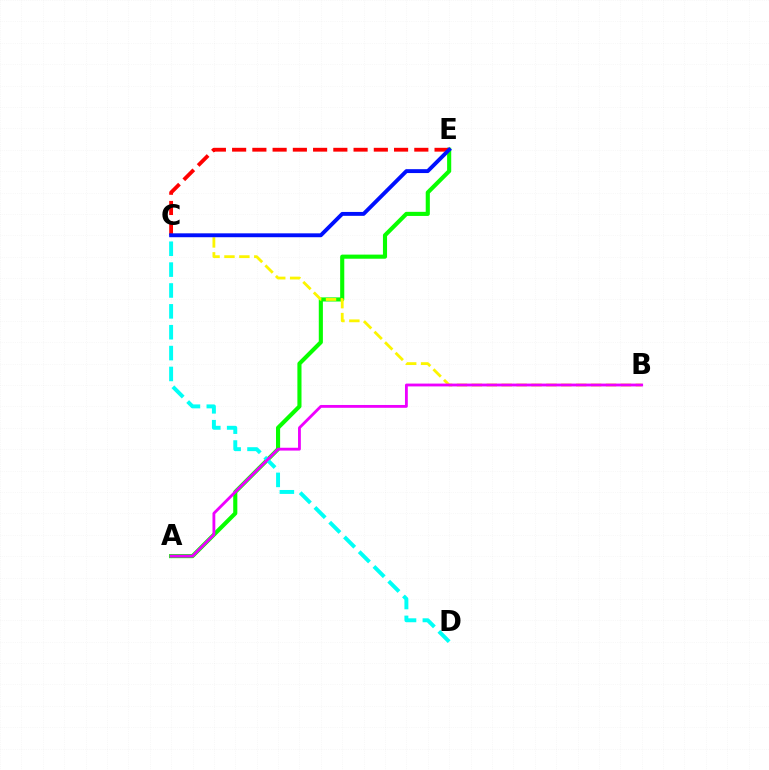{('A', 'E'): [{'color': '#08ff00', 'line_style': 'solid', 'thickness': 2.96}], ('C', 'E'): [{'color': '#ff0000', 'line_style': 'dashed', 'thickness': 2.75}, {'color': '#0010ff', 'line_style': 'solid', 'thickness': 2.8}], ('B', 'C'): [{'color': '#fcf500', 'line_style': 'dashed', 'thickness': 2.03}], ('C', 'D'): [{'color': '#00fff6', 'line_style': 'dashed', 'thickness': 2.84}], ('A', 'B'): [{'color': '#ee00ff', 'line_style': 'solid', 'thickness': 2.03}]}